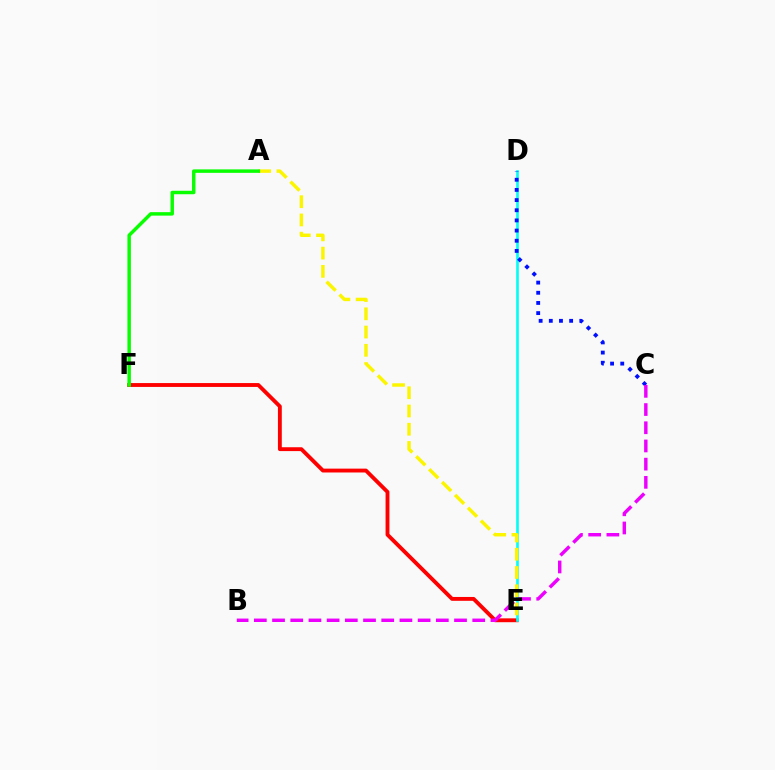{('E', 'F'): [{'color': '#ff0000', 'line_style': 'solid', 'thickness': 2.78}], ('D', 'E'): [{'color': '#00fff6', 'line_style': 'solid', 'thickness': 1.9}], ('A', 'E'): [{'color': '#fcf500', 'line_style': 'dashed', 'thickness': 2.48}], ('C', 'D'): [{'color': '#0010ff', 'line_style': 'dotted', 'thickness': 2.76}], ('A', 'F'): [{'color': '#08ff00', 'line_style': 'solid', 'thickness': 2.49}], ('B', 'C'): [{'color': '#ee00ff', 'line_style': 'dashed', 'thickness': 2.47}]}